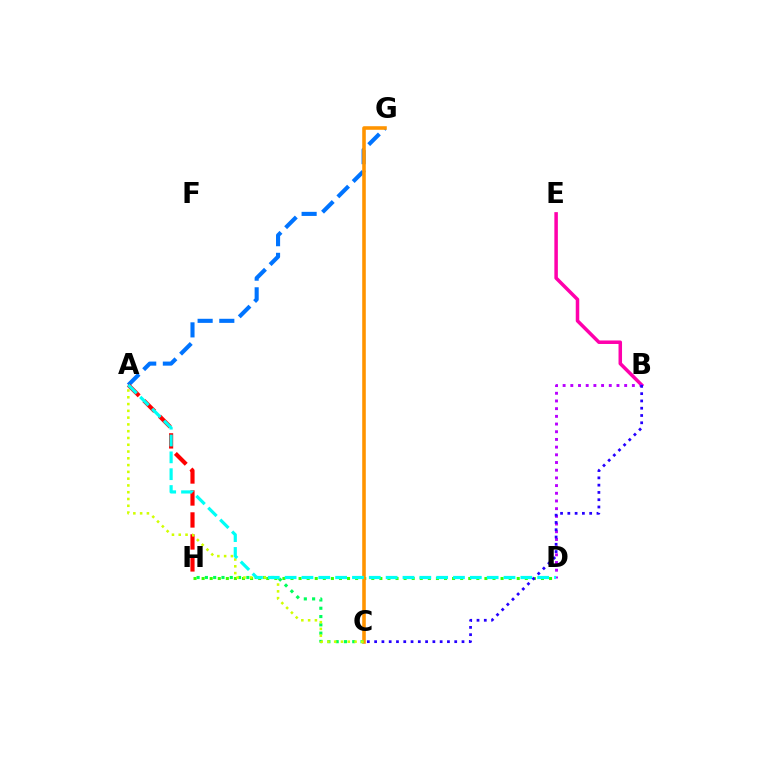{('A', 'G'): [{'color': '#0074ff', 'line_style': 'dashed', 'thickness': 2.94}], ('D', 'H'): [{'color': '#3dff00', 'line_style': 'dotted', 'thickness': 2.2}], ('B', 'E'): [{'color': '#ff00ac', 'line_style': 'solid', 'thickness': 2.53}], ('B', 'D'): [{'color': '#b900ff', 'line_style': 'dotted', 'thickness': 2.09}], ('C', 'G'): [{'color': '#ff9400', 'line_style': 'solid', 'thickness': 2.58}], ('A', 'H'): [{'color': '#ff0000', 'line_style': 'dashed', 'thickness': 2.99}], ('C', 'H'): [{'color': '#00ff5c', 'line_style': 'dotted', 'thickness': 2.25}], ('A', 'C'): [{'color': '#d1ff00', 'line_style': 'dotted', 'thickness': 1.84}], ('A', 'D'): [{'color': '#00fff6', 'line_style': 'dashed', 'thickness': 2.29}], ('B', 'C'): [{'color': '#2500ff', 'line_style': 'dotted', 'thickness': 1.98}]}